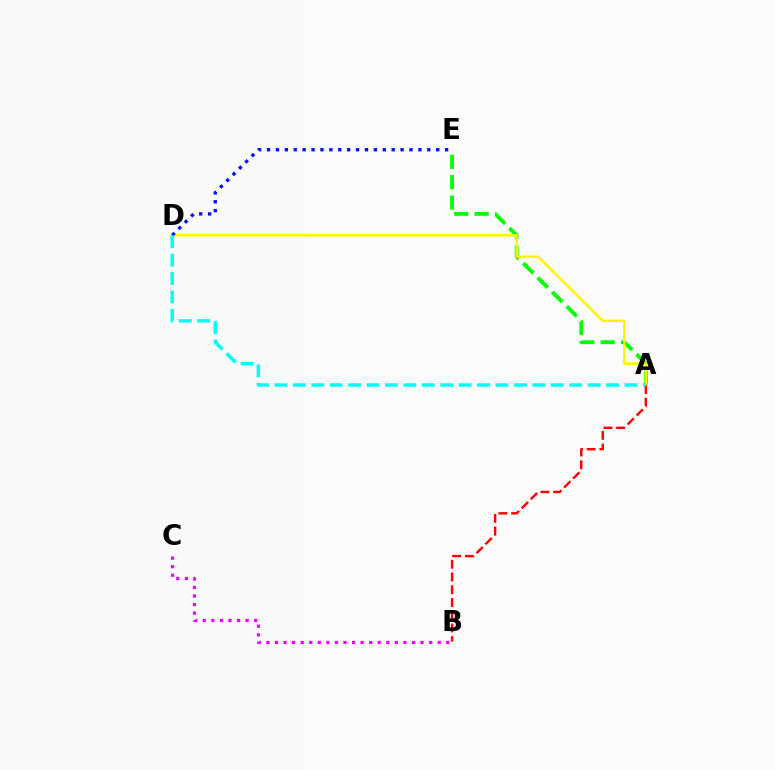{('A', 'E'): [{'color': '#08ff00', 'line_style': 'dashed', 'thickness': 2.77}], ('A', 'D'): [{'color': '#fcf500', 'line_style': 'solid', 'thickness': 1.77}, {'color': '#00fff6', 'line_style': 'dashed', 'thickness': 2.5}], ('A', 'B'): [{'color': '#ff0000', 'line_style': 'dashed', 'thickness': 1.73}], ('B', 'C'): [{'color': '#ee00ff', 'line_style': 'dotted', 'thickness': 2.33}], ('D', 'E'): [{'color': '#0010ff', 'line_style': 'dotted', 'thickness': 2.42}]}